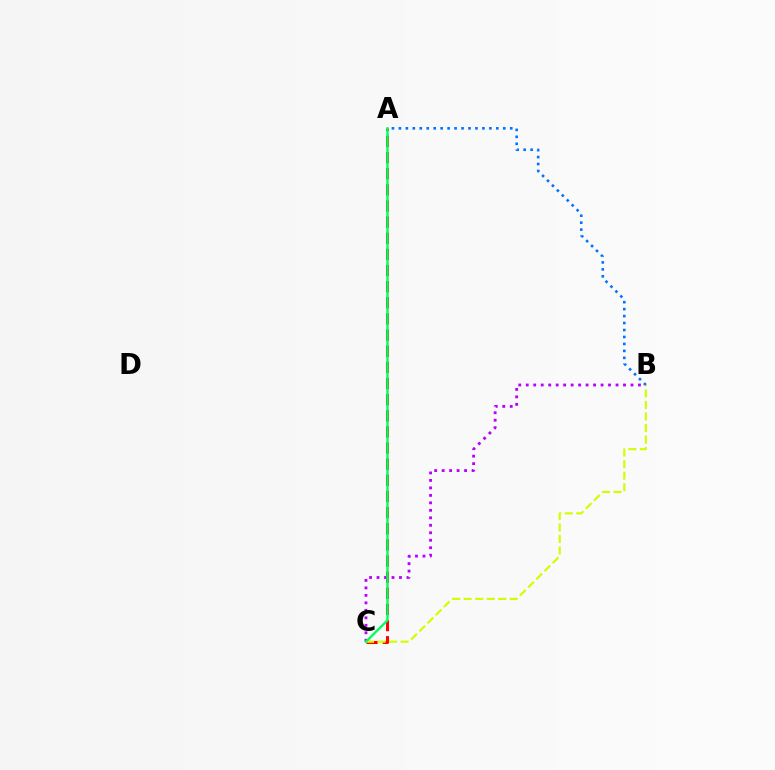{('A', 'C'): [{'color': '#ff0000', 'line_style': 'dashed', 'thickness': 2.19}, {'color': '#00ff5c', 'line_style': 'solid', 'thickness': 1.72}], ('A', 'B'): [{'color': '#0074ff', 'line_style': 'dotted', 'thickness': 1.89}], ('B', 'C'): [{'color': '#d1ff00', 'line_style': 'dashed', 'thickness': 1.57}, {'color': '#b900ff', 'line_style': 'dotted', 'thickness': 2.03}]}